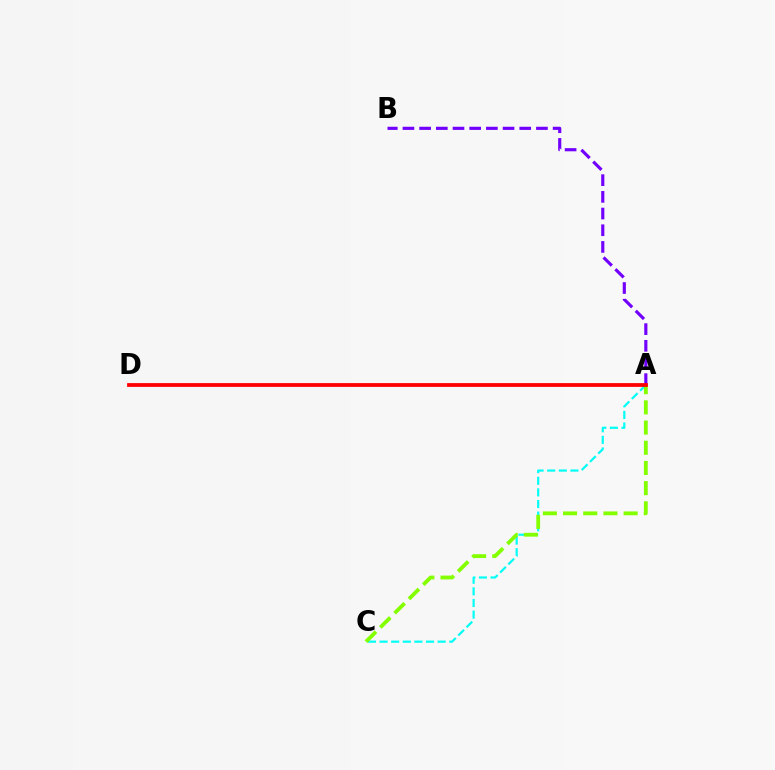{('A', 'C'): [{'color': '#00fff6', 'line_style': 'dashed', 'thickness': 1.58}, {'color': '#84ff00', 'line_style': 'dashed', 'thickness': 2.74}], ('A', 'B'): [{'color': '#7200ff', 'line_style': 'dashed', 'thickness': 2.27}], ('A', 'D'): [{'color': '#ff0000', 'line_style': 'solid', 'thickness': 2.72}]}